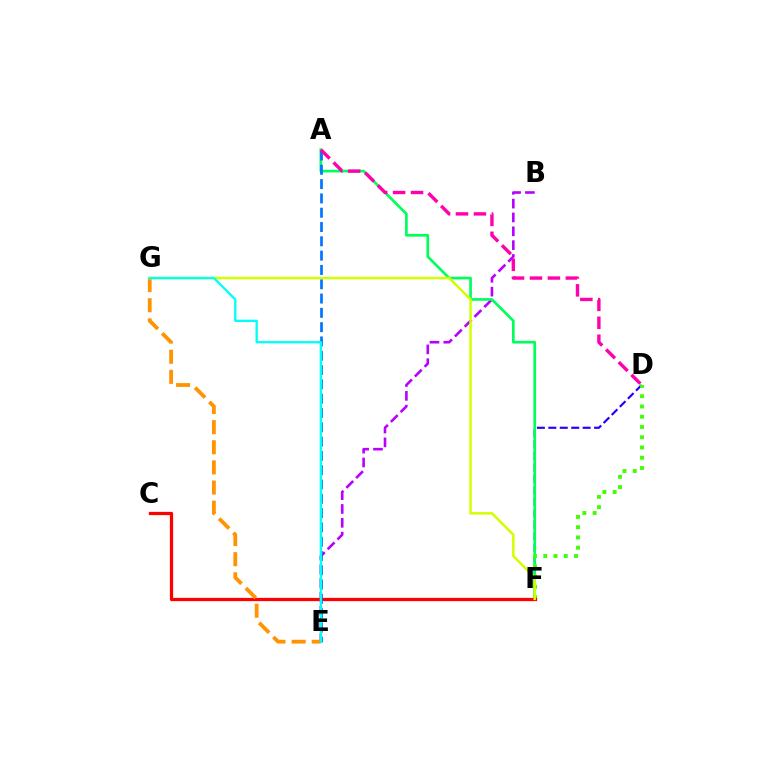{('B', 'E'): [{'color': '#b900ff', 'line_style': 'dashed', 'thickness': 1.88}], ('D', 'F'): [{'color': '#2500ff', 'line_style': 'dashed', 'thickness': 1.56}, {'color': '#3dff00', 'line_style': 'dotted', 'thickness': 2.79}], ('A', 'F'): [{'color': '#00ff5c', 'line_style': 'solid', 'thickness': 1.93}], ('C', 'F'): [{'color': '#ff0000', 'line_style': 'solid', 'thickness': 2.35}], ('A', 'E'): [{'color': '#0074ff', 'line_style': 'dashed', 'thickness': 1.94}], ('E', 'G'): [{'color': '#ff9400', 'line_style': 'dashed', 'thickness': 2.73}, {'color': '#00fff6', 'line_style': 'solid', 'thickness': 1.67}], ('F', 'G'): [{'color': '#d1ff00', 'line_style': 'solid', 'thickness': 1.79}], ('A', 'D'): [{'color': '#ff00ac', 'line_style': 'dashed', 'thickness': 2.44}]}